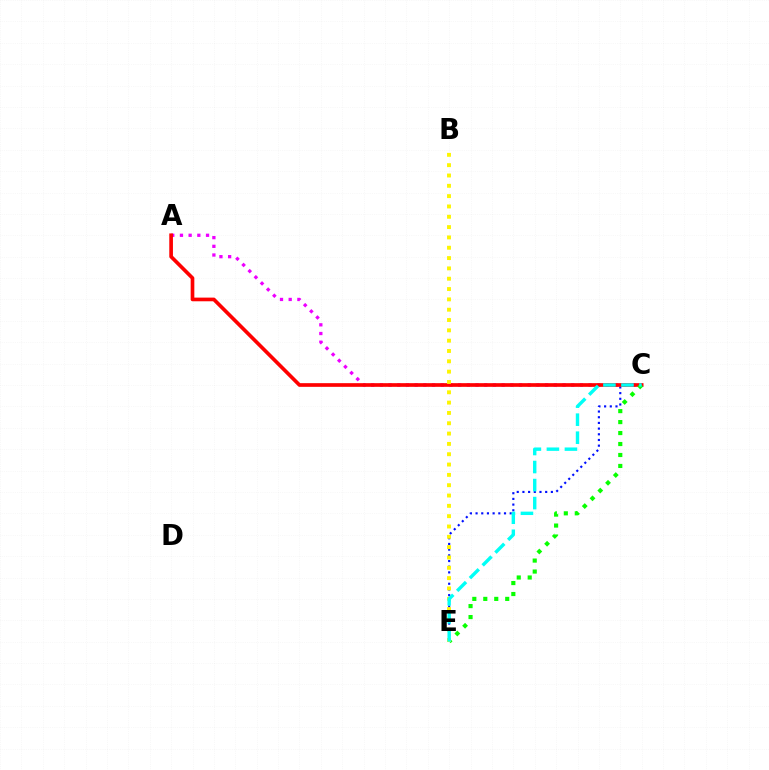{('C', 'E'): [{'color': '#0010ff', 'line_style': 'dotted', 'thickness': 1.55}, {'color': '#08ff00', 'line_style': 'dotted', 'thickness': 2.98}, {'color': '#00fff6', 'line_style': 'dashed', 'thickness': 2.45}], ('A', 'C'): [{'color': '#ee00ff', 'line_style': 'dotted', 'thickness': 2.36}, {'color': '#ff0000', 'line_style': 'solid', 'thickness': 2.64}], ('B', 'E'): [{'color': '#fcf500', 'line_style': 'dotted', 'thickness': 2.8}]}